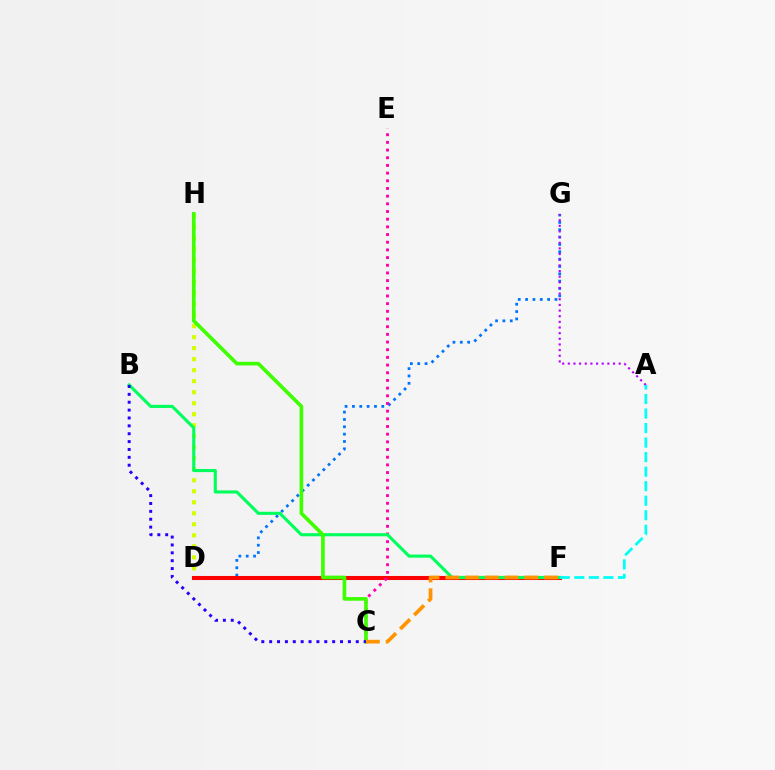{('D', 'H'): [{'color': '#d1ff00', 'line_style': 'dotted', 'thickness': 2.99}], ('D', 'G'): [{'color': '#0074ff', 'line_style': 'dotted', 'thickness': 2.0}], ('D', 'F'): [{'color': '#ff0000', 'line_style': 'solid', 'thickness': 2.93}], ('C', 'E'): [{'color': '#ff00ac', 'line_style': 'dotted', 'thickness': 2.09}], ('A', 'G'): [{'color': '#b900ff', 'line_style': 'dotted', 'thickness': 1.54}], ('B', 'F'): [{'color': '#00ff5c', 'line_style': 'solid', 'thickness': 2.24}], ('C', 'H'): [{'color': '#3dff00', 'line_style': 'solid', 'thickness': 2.63}], ('C', 'F'): [{'color': '#ff9400', 'line_style': 'dashed', 'thickness': 2.68}], ('B', 'C'): [{'color': '#2500ff', 'line_style': 'dotted', 'thickness': 2.14}], ('A', 'F'): [{'color': '#00fff6', 'line_style': 'dashed', 'thickness': 1.97}]}